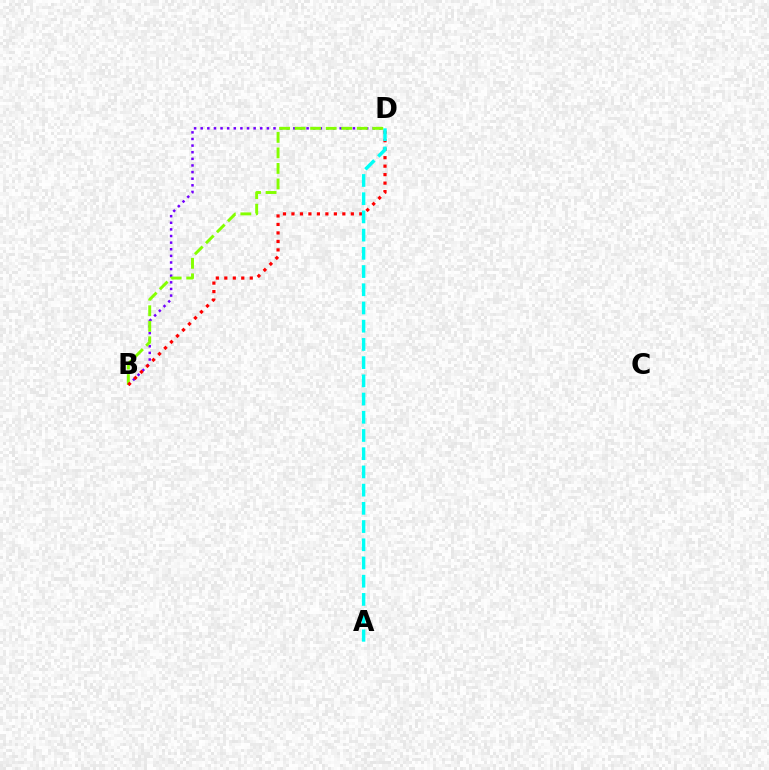{('B', 'D'): [{'color': '#7200ff', 'line_style': 'dotted', 'thickness': 1.8}, {'color': '#84ff00', 'line_style': 'dashed', 'thickness': 2.11}, {'color': '#ff0000', 'line_style': 'dotted', 'thickness': 2.31}], ('A', 'D'): [{'color': '#00fff6', 'line_style': 'dashed', 'thickness': 2.47}]}